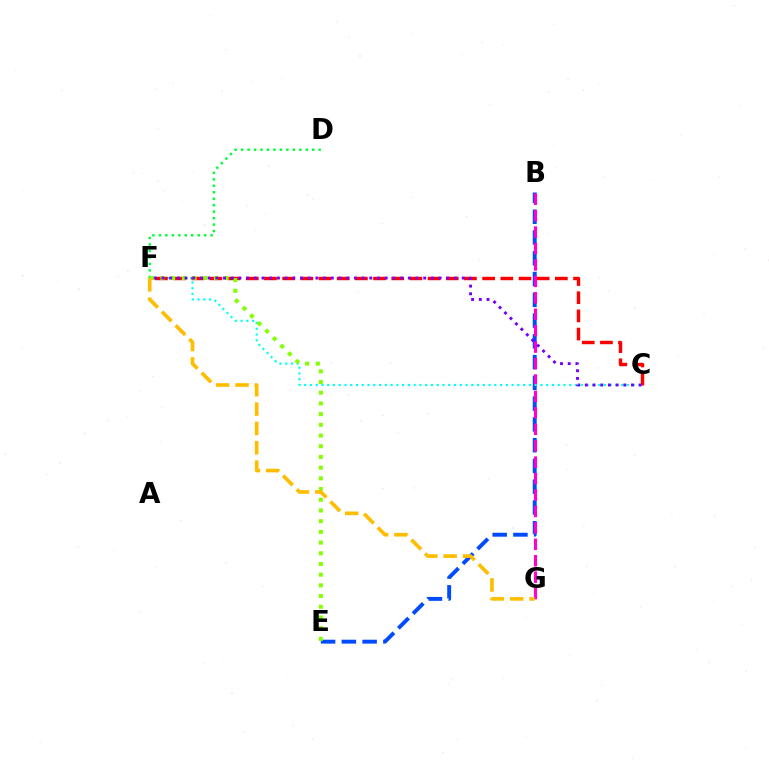{('B', 'E'): [{'color': '#004bff', 'line_style': 'dashed', 'thickness': 2.82}], ('D', 'F'): [{'color': '#00ff39', 'line_style': 'dotted', 'thickness': 1.76}], ('B', 'G'): [{'color': '#ff00cf', 'line_style': 'dashed', 'thickness': 2.23}], ('C', 'F'): [{'color': '#00fff6', 'line_style': 'dotted', 'thickness': 1.57}, {'color': '#ff0000', 'line_style': 'dashed', 'thickness': 2.47}, {'color': '#7200ff', 'line_style': 'dotted', 'thickness': 2.09}], ('E', 'F'): [{'color': '#84ff00', 'line_style': 'dotted', 'thickness': 2.91}], ('F', 'G'): [{'color': '#ffbd00', 'line_style': 'dashed', 'thickness': 2.63}]}